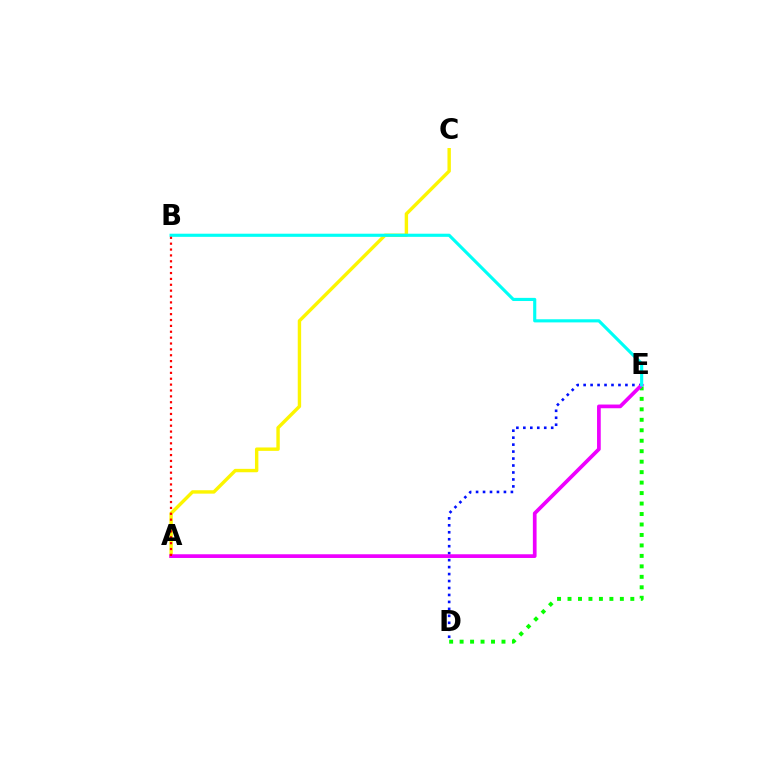{('D', 'E'): [{'color': '#08ff00', 'line_style': 'dotted', 'thickness': 2.84}, {'color': '#0010ff', 'line_style': 'dotted', 'thickness': 1.89}], ('A', 'C'): [{'color': '#fcf500', 'line_style': 'solid', 'thickness': 2.45}], ('A', 'E'): [{'color': '#ee00ff', 'line_style': 'solid', 'thickness': 2.67}], ('B', 'E'): [{'color': '#00fff6', 'line_style': 'solid', 'thickness': 2.26}], ('A', 'B'): [{'color': '#ff0000', 'line_style': 'dotted', 'thickness': 1.6}]}